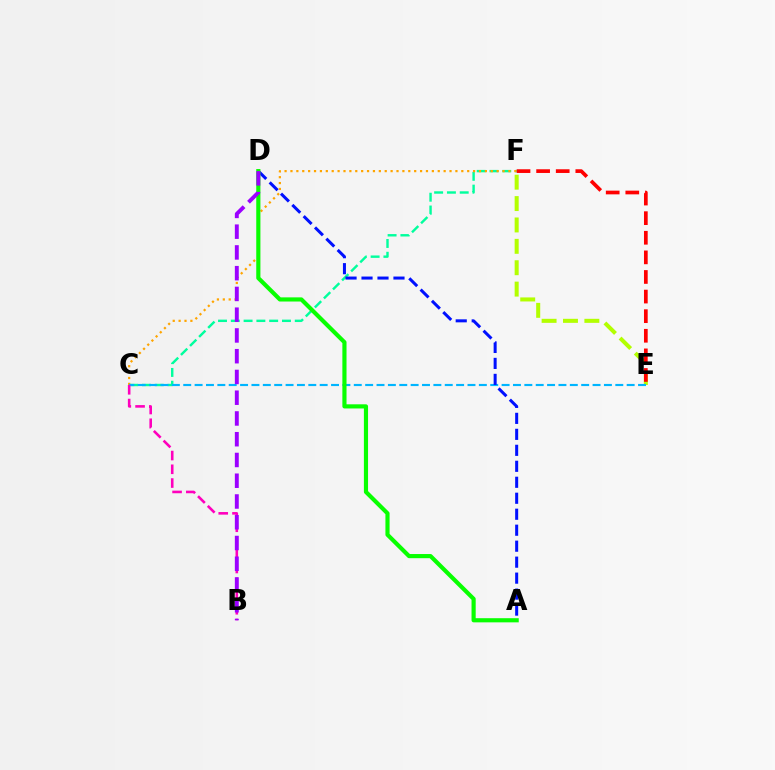{('E', 'F'): [{'color': '#b3ff00', 'line_style': 'dashed', 'thickness': 2.91}, {'color': '#ff0000', 'line_style': 'dashed', 'thickness': 2.66}], ('C', 'F'): [{'color': '#00ff9d', 'line_style': 'dashed', 'thickness': 1.74}, {'color': '#ffa500', 'line_style': 'dotted', 'thickness': 1.6}], ('C', 'E'): [{'color': '#00b5ff', 'line_style': 'dashed', 'thickness': 1.54}], ('A', 'D'): [{'color': '#0010ff', 'line_style': 'dashed', 'thickness': 2.17}, {'color': '#08ff00', 'line_style': 'solid', 'thickness': 2.99}], ('B', 'C'): [{'color': '#ff00bd', 'line_style': 'dashed', 'thickness': 1.87}], ('B', 'D'): [{'color': '#9b00ff', 'line_style': 'dashed', 'thickness': 2.82}]}